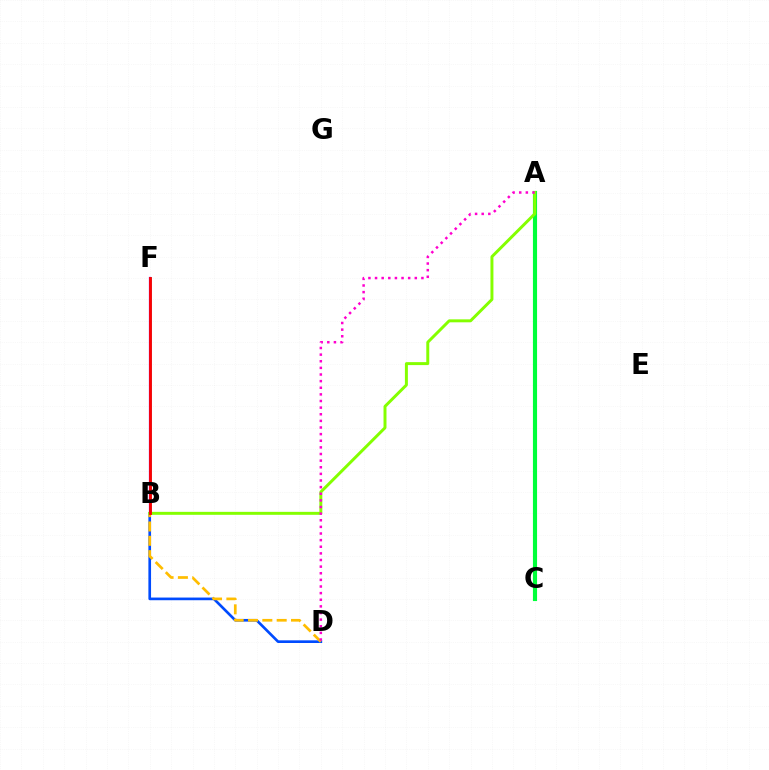{('B', 'F'): [{'color': '#00fff6', 'line_style': 'solid', 'thickness': 2.04}, {'color': '#7200ff', 'line_style': 'solid', 'thickness': 1.6}, {'color': '#ff0000', 'line_style': 'solid', 'thickness': 2.04}], ('A', 'C'): [{'color': '#00ff39', 'line_style': 'solid', 'thickness': 2.97}], ('B', 'D'): [{'color': '#004bff', 'line_style': 'solid', 'thickness': 1.92}, {'color': '#ffbd00', 'line_style': 'dashed', 'thickness': 1.95}], ('A', 'B'): [{'color': '#84ff00', 'line_style': 'solid', 'thickness': 2.13}], ('A', 'D'): [{'color': '#ff00cf', 'line_style': 'dotted', 'thickness': 1.8}]}